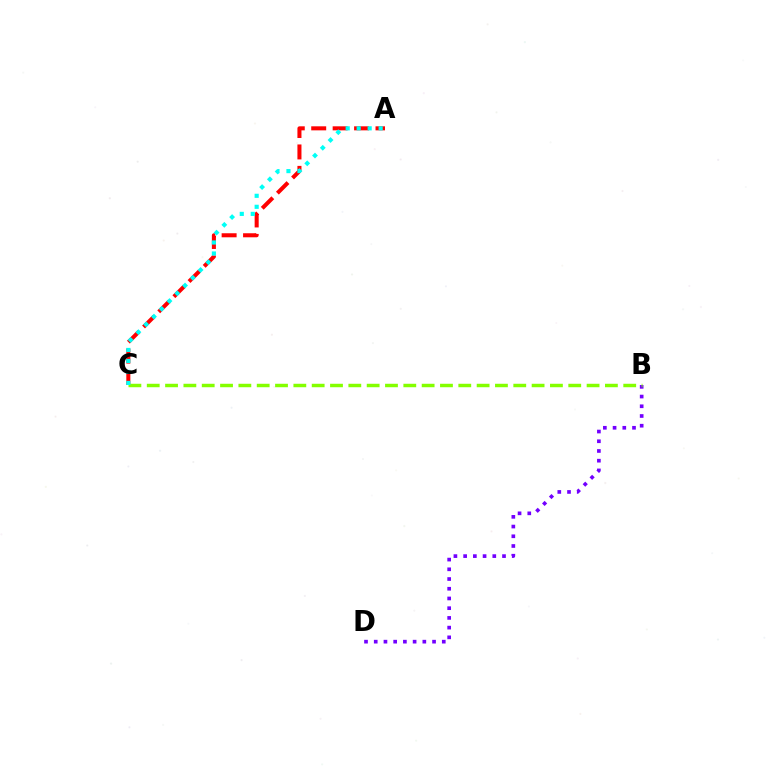{('B', 'D'): [{'color': '#7200ff', 'line_style': 'dotted', 'thickness': 2.64}], ('A', 'C'): [{'color': '#ff0000', 'line_style': 'dashed', 'thickness': 2.91}, {'color': '#00fff6', 'line_style': 'dotted', 'thickness': 2.99}], ('B', 'C'): [{'color': '#84ff00', 'line_style': 'dashed', 'thickness': 2.49}]}